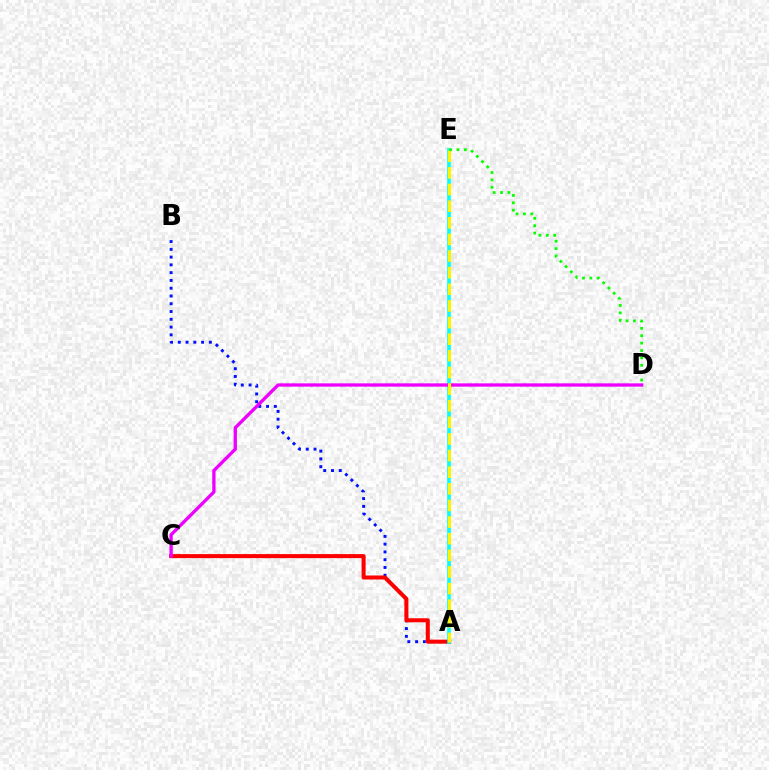{('A', 'B'): [{'color': '#0010ff', 'line_style': 'dotted', 'thickness': 2.11}], ('A', 'C'): [{'color': '#ff0000', 'line_style': 'solid', 'thickness': 2.91}], ('A', 'E'): [{'color': '#00fff6', 'line_style': 'solid', 'thickness': 2.61}, {'color': '#fcf500', 'line_style': 'dashed', 'thickness': 2.26}], ('C', 'D'): [{'color': '#ee00ff', 'line_style': 'solid', 'thickness': 2.38}], ('D', 'E'): [{'color': '#08ff00', 'line_style': 'dotted', 'thickness': 2.01}]}